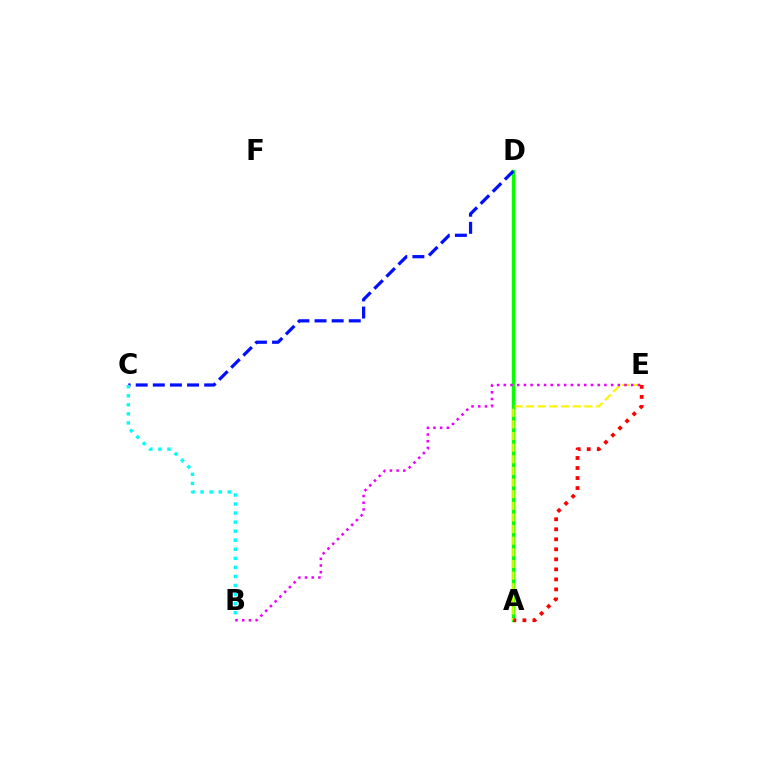{('A', 'D'): [{'color': '#08ff00', 'line_style': 'solid', 'thickness': 2.43}], ('C', 'D'): [{'color': '#0010ff', 'line_style': 'dashed', 'thickness': 2.33}], ('A', 'E'): [{'color': '#fcf500', 'line_style': 'dashed', 'thickness': 1.58}, {'color': '#ff0000', 'line_style': 'dotted', 'thickness': 2.72}], ('B', 'C'): [{'color': '#00fff6', 'line_style': 'dotted', 'thickness': 2.46}], ('B', 'E'): [{'color': '#ee00ff', 'line_style': 'dotted', 'thickness': 1.82}]}